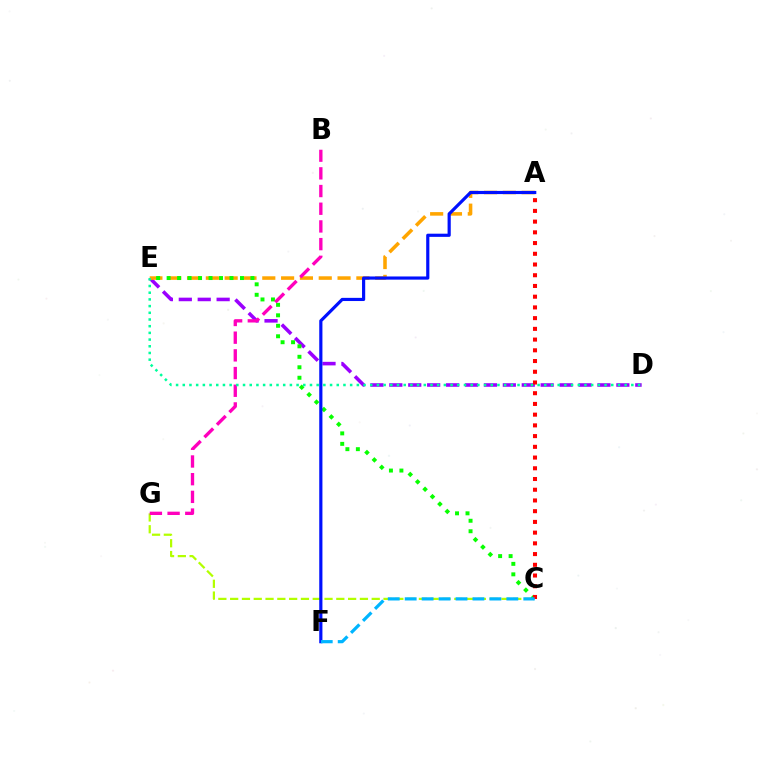{('C', 'G'): [{'color': '#b3ff00', 'line_style': 'dashed', 'thickness': 1.6}], ('D', 'E'): [{'color': '#9b00ff', 'line_style': 'dashed', 'thickness': 2.57}, {'color': '#00ff9d', 'line_style': 'dotted', 'thickness': 1.82}], ('A', 'E'): [{'color': '#ffa500', 'line_style': 'dashed', 'thickness': 2.56}], ('C', 'E'): [{'color': '#08ff00', 'line_style': 'dotted', 'thickness': 2.85}], ('A', 'C'): [{'color': '#ff0000', 'line_style': 'dotted', 'thickness': 2.91}], ('B', 'G'): [{'color': '#ff00bd', 'line_style': 'dashed', 'thickness': 2.4}], ('A', 'F'): [{'color': '#0010ff', 'line_style': 'solid', 'thickness': 2.28}], ('C', 'F'): [{'color': '#00b5ff', 'line_style': 'dashed', 'thickness': 2.3}]}